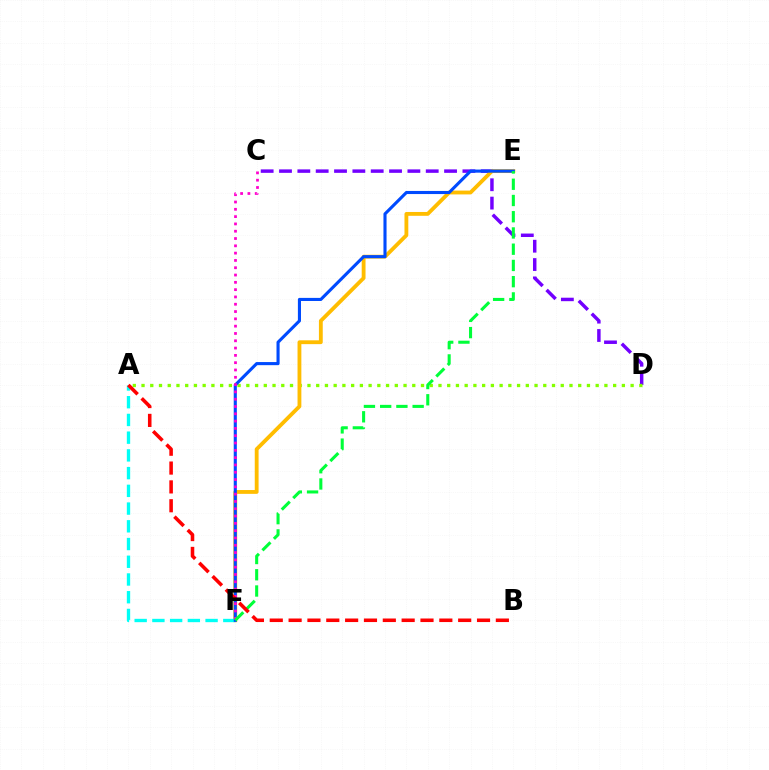{('C', 'D'): [{'color': '#7200ff', 'line_style': 'dashed', 'thickness': 2.49}], ('A', 'D'): [{'color': '#84ff00', 'line_style': 'dotted', 'thickness': 2.37}], ('E', 'F'): [{'color': '#ffbd00', 'line_style': 'solid', 'thickness': 2.76}, {'color': '#004bff', 'line_style': 'solid', 'thickness': 2.23}, {'color': '#00ff39', 'line_style': 'dashed', 'thickness': 2.21}], ('A', 'F'): [{'color': '#00fff6', 'line_style': 'dashed', 'thickness': 2.41}], ('C', 'F'): [{'color': '#ff00cf', 'line_style': 'dotted', 'thickness': 1.98}], ('A', 'B'): [{'color': '#ff0000', 'line_style': 'dashed', 'thickness': 2.56}]}